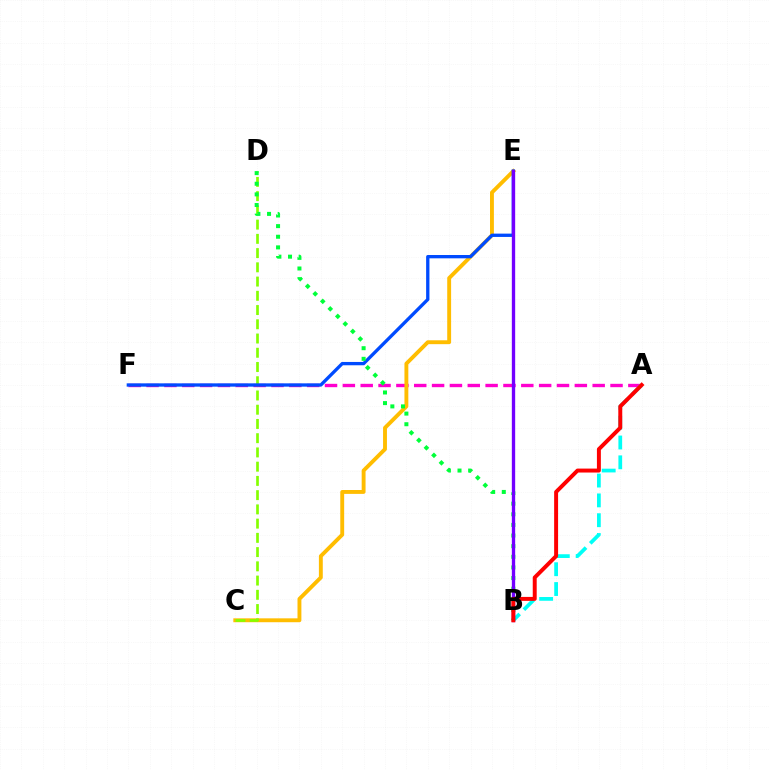{('A', 'F'): [{'color': '#ff00cf', 'line_style': 'dashed', 'thickness': 2.42}], ('C', 'E'): [{'color': '#ffbd00', 'line_style': 'solid', 'thickness': 2.8}], ('A', 'B'): [{'color': '#00fff6', 'line_style': 'dashed', 'thickness': 2.69}, {'color': '#ff0000', 'line_style': 'solid', 'thickness': 2.84}], ('C', 'D'): [{'color': '#84ff00', 'line_style': 'dashed', 'thickness': 1.93}], ('E', 'F'): [{'color': '#004bff', 'line_style': 'solid', 'thickness': 2.39}], ('B', 'D'): [{'color': '#00ff39', 'line_style': 'dotted', 'thickness': 2.89}], ('B', 'E'): [{'color': '#7200ff', 'line_style': 'solid', 'thickness': 2.4}]}